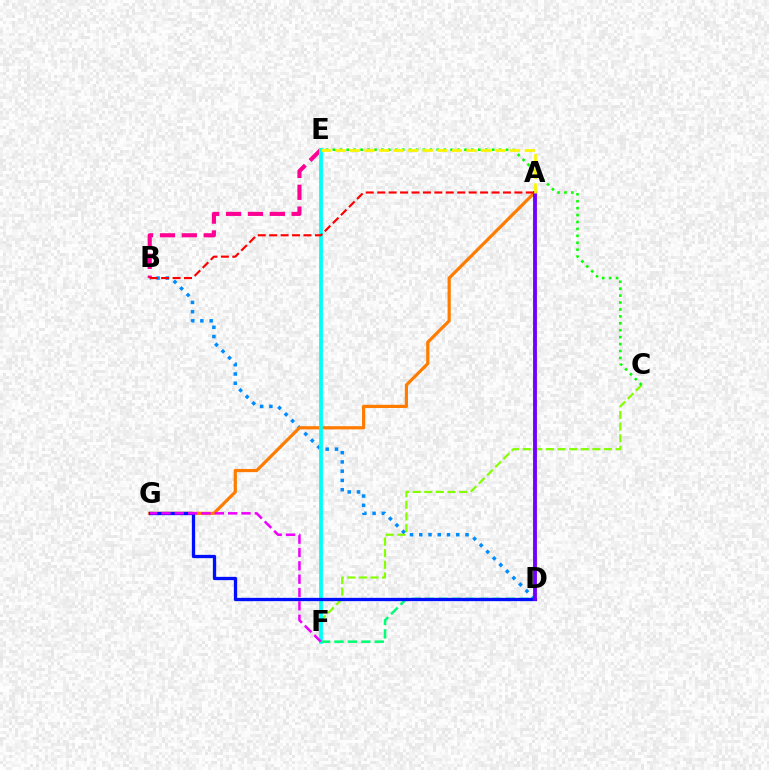{('C', 'F'): [{'color': '#84ff00', 'line_style': 'dashed', 'thickness': 1.58}], ('B', 'D'): [{'color': '#008cff', 'line_style': 'dotted', 'thickness': 2.51}], ('A', 'G'): [{'color': '#ff7c00', 'line_style': 'solid', 'thickness': 2.31}], ('B', 'E'): [{'color': '#ff0094', 'line_style': 'dashed', 'thickness': 2.97}], ('E', 'F'): [{'color': '#00fff6', 'line_style': 'solid', 'thickness': 2.71}], ('D', 'F'): [{'color': '#00ff74', 'line_style': 'dashed', 'thickness': 1.83}], ('C', 'E'): [{'color': '#08ff00', 'line_style': 'dotted', 'thickness': 1.88}], ('D', 'G'): [{'color': '#0010ff', 'line_style': 'solid', 'thickness': 2.38}], ('F', 'G'): [{'color': '#ee00ff', 'line_style': 'dashed', 'thickness': 1.81}], ('A', 'D'): [{'color': '#7200ff', 'line_style': 'solid', 'thickness': 2.77}], ('A', 'B'): [{'color': '#ff0000', 'line_style': 'dashed', 'thickness': 1.55}], ('A', 'E'): [{'color': '#fcf500', 'line_style': 'dashed', 'thickness': 1.98}]}